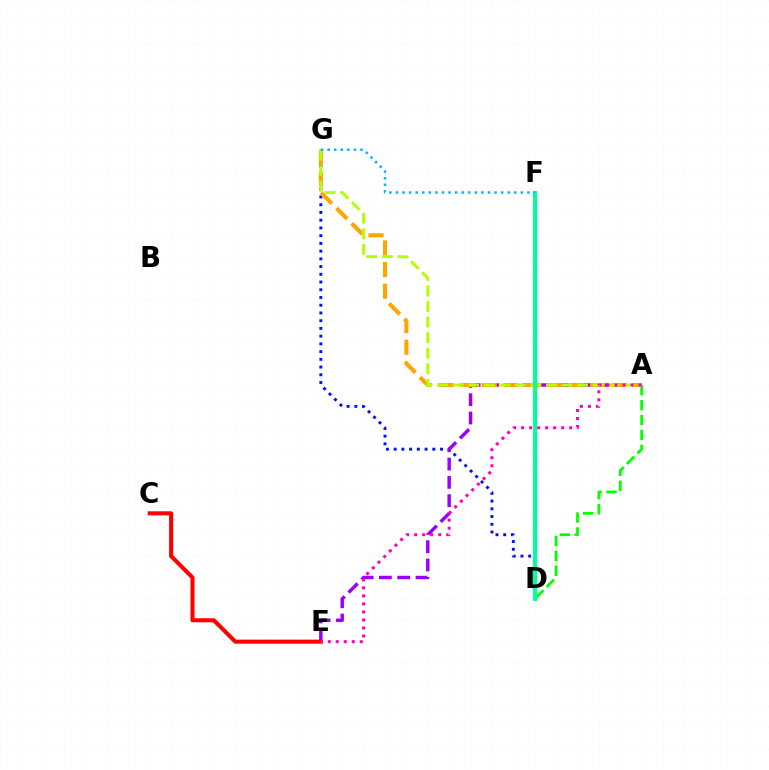{('D', 'G'): [{'color': '#0010ff', 'line_style': 'dotted', 'thickness': 2.1}], ('A', 'E'): [{'color': '#9b00ff', 'line_style': 'dashed', 'thickness': 2.49}, {'color': '#ff00bd', 'line_style': 'dotted', 'thickness': 2.18}], ('A', 'D'): [{'color': '#08ff00', 'line_style': 'dashed', 'thickness': 2.03}], ('A', 'G'): [{'color': '#ffa500', 'line_style': 'dashed', 'thickness': 2.94}, {'color': '#b3ff00', 'line_style': 'dashed', 'thickness': 2.11}], ('C', 'E'): [{'color': '#ff0000', 'line_style': 'solid', 'thickness': 2.92}], ('D', 'F'): [{'color': '#00ff9d', 'line_style': 'solid', 'thickness': 2.96}], ('F', 'G'): [{'color': '#00b5ff', 'line_style': 'dotted', 'thickness': 1.79}]}